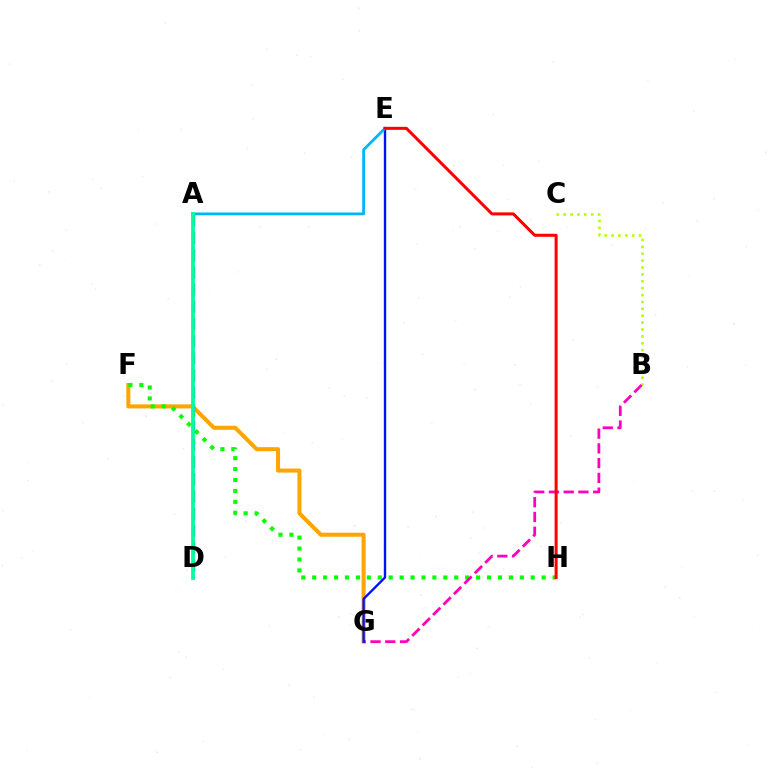{('F', 'G'): [{'color': '#ffa500', 'line_style': 'solid', 'thickness': 2.9}], ('B', 'C'): [{'color': '#b3ff00', 'line_style': 'dotted', 'thickness': 1.87}], ('F', 'H'): [{'color': '#08ff00', 'line_style': 'dotted', 'thickness': 2.97}], ('A', 'D'): [{'color': '#9b00ff', 'line_style': 'dashed', 'thickness': 2.34}, {'color': '#00ff9d', 'line_style': 'solid', 'thickness': 2.72}], ('B', 'G'): [{'color': '#ff00bd', 'line_style': 'dashed', 'thickness': 2.0}], ('E', 'G'): [{'color': '#0010ff', 'line_style': 'solid', 'thickness': 1.7}], ('A', 'E'): [{'color': '#00b5ff', 'line_style': 'solid', 'thickness': 2.0}], ('E', 'H'): [{'color': '#ff0000', 'line_style': 'solid', 'thickness': 2.18}]}